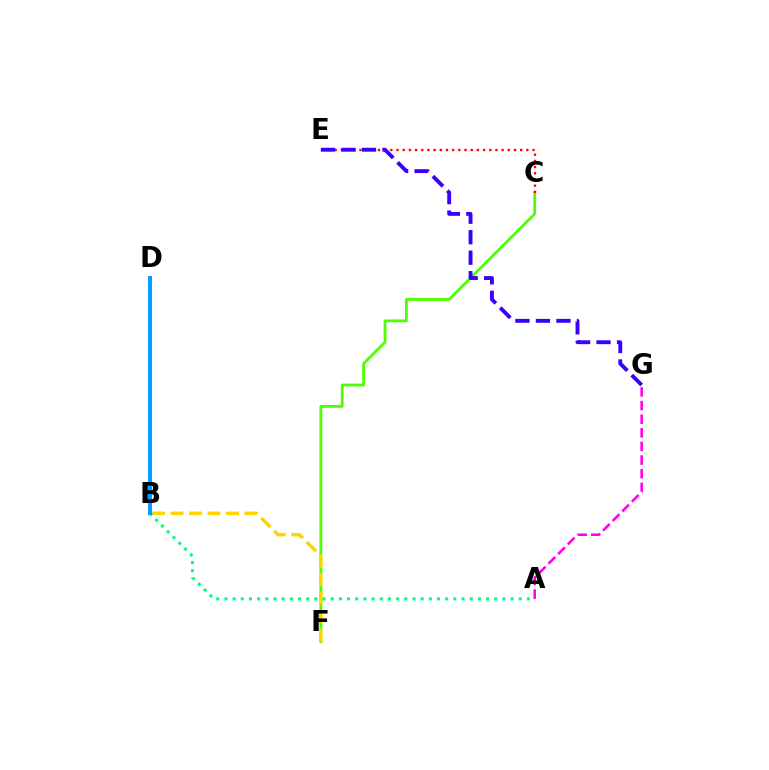{('C', 'F'): [{'color': '#4fff00', 'line_style': 'solid', 'thickness': 2.03}], ('C', 'E'): [{'color': '#ff0000', 'line_style': 'dotted', 'thickness': 1.68}], ('B', 'F'): [{'color': '#ffd500', 'line_style': 'dashed', 'thickness': 2.51}], ('A', 'B'): [{'color': '#00ff86', 'line_style': 'dotted', 'thickness': 2.22}], ('A', 'G'): [{'color': '#ff00ed', 'line_style': 'dashed', 'thickness': 1.85}], ('E', 'G'): [{'color': '#3700ff', 'line_style': 'dashed', 'thickness': 2.78}], ('B', 'D'): [{'color': '#009eff', 'line_style': 'solid', 'thickness': 2.87}]}